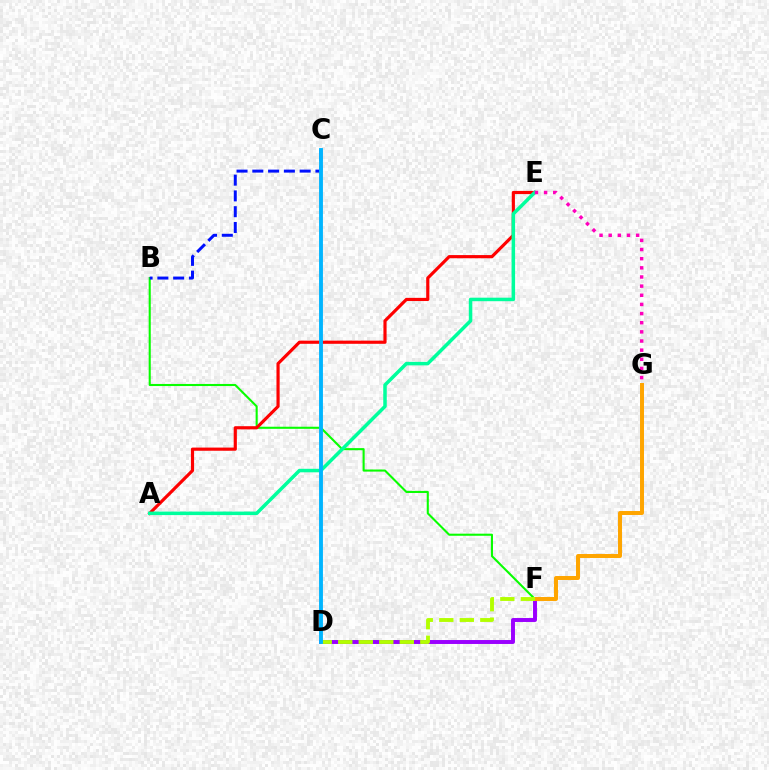{('B', 'F'): [{'color': '#08ff00', 'line_style': 'solid', 'thickness': 1.5}], ('D', 'F'): [{'color': '#9b00ff', 'line_style': 'solid', 'thickness': 2.84}, {'color': '#b3ff00', 'line_style': 'dashed', 'thickness': 2.79}], ('B', 'C'): [{'color': '#0010ff', 'line_style': 'dashed', 'thickness': 2.14}], ('F', 'G'): [{'color': '#ffa500', 'line_style': 'solid', 'thickness': 2.86}], ('A', 'E'): [{'color': '#ff0000', 'line_style': 'solid', 'thickness': 2.28}, {'color': '#00ff9d', 'line_style': 'solid', 'thickness': 2.53}], ('E', 'G'): [{'color': '#ff00bd', 'line_style': 'dotted', 'thickness': 2.49}], ('C', 'D'): [{'color': '#00b5ff', 'line_style': 'solid', 'thickness': 2.79}]}